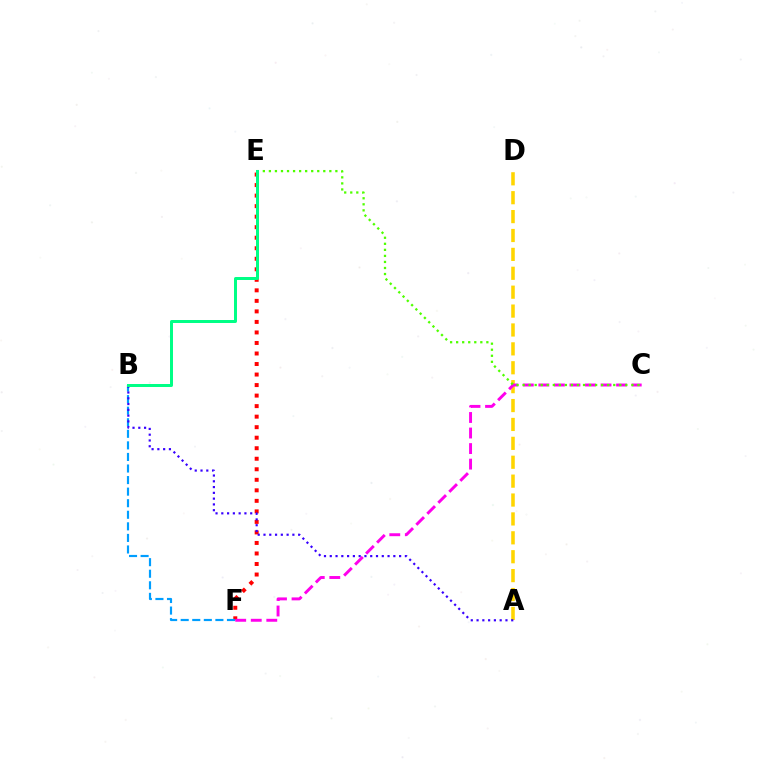{('A', 'D'): [{'color': '#ffd500', 'line_style': 'dashed', 'thickness': 2.57}], ('E', 'F'): [{'color': '#ff0000', 'line_style': 'dotted', 'thickness': 2.86}], ('C', 'F'): [{'color': '#ff00ed', 'line_style': 'dashed', 'thickness': 2.11}], ('B', 'F'): [{'color': '#009eff', 'line_style': 'dashed', 'thickness': 1.57}], ('C', 'E'): [{'color': '#4fff00', 'line_style': 'dotted', 'thickness': 1.64}], ('A', 'B'): [{'color': '#3700ff', 'line_style': 'dotted', 'thickness': 1.57}], ('B', 'E'): [{'color': '#00ff86', 'line_style': 'solid', 'thickness': 2.15}]}